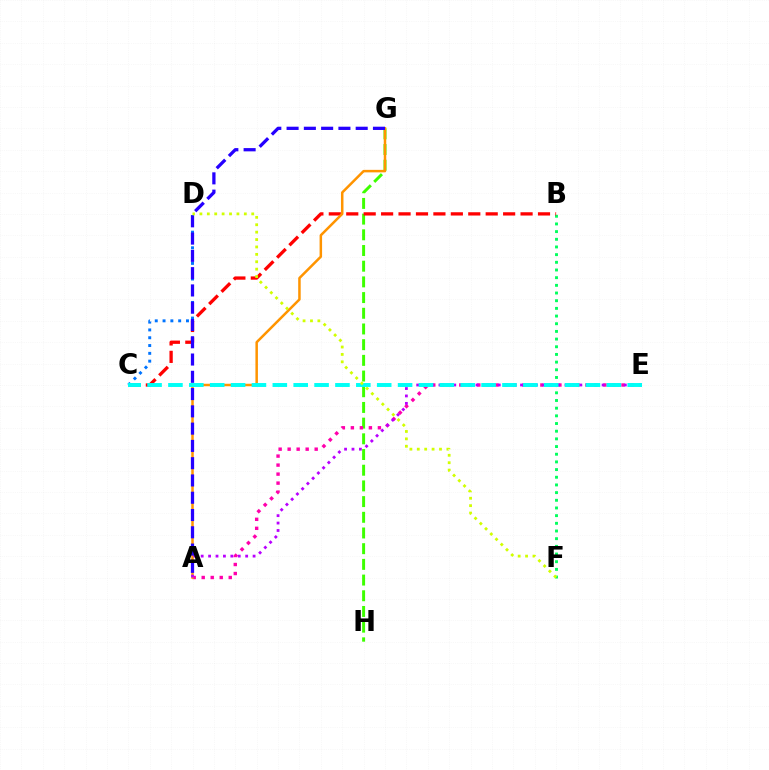{('G', 'H'): [{'color': '#3dff00', 'line_style': 'dashed', 'thickness': 2.13}], ('B', 'F'): [{'color': '#00ff5c', 'line_style': 'dotted', 'thickness': 2.09}], ('A', 'E'): [{'color': '#ff00ac', 'line_style': 'dotted', 'thickness': 2.45}, {'color': '#b900ff', 'line_style': 'dotted', 'thickness': 2.01}], ('B', 'C'): [{'color': '#ff0000', 'line_style': 'dashed', 'thickness': 2.37}], ('A', 'G'): [{'color': '#ff9400', 'line_style': 'solid', 'thickness': 1.8}, {'color': '#2500ff', 'line_style': 'dashed', 'thickness': 2.35}], ('C', 'D'): [{'color': '#0074ff', 'line_style': 'dotted', 'thickness': 2.12}], ('C', 'E'): [{'color': '#00fff6', 'line_style': 'dashed', 'thickness': 2.84}], ('D', 'F'): [{'color': '#d1ff00', 'line_style': 'dotted', 'thickness': 2.01}]}